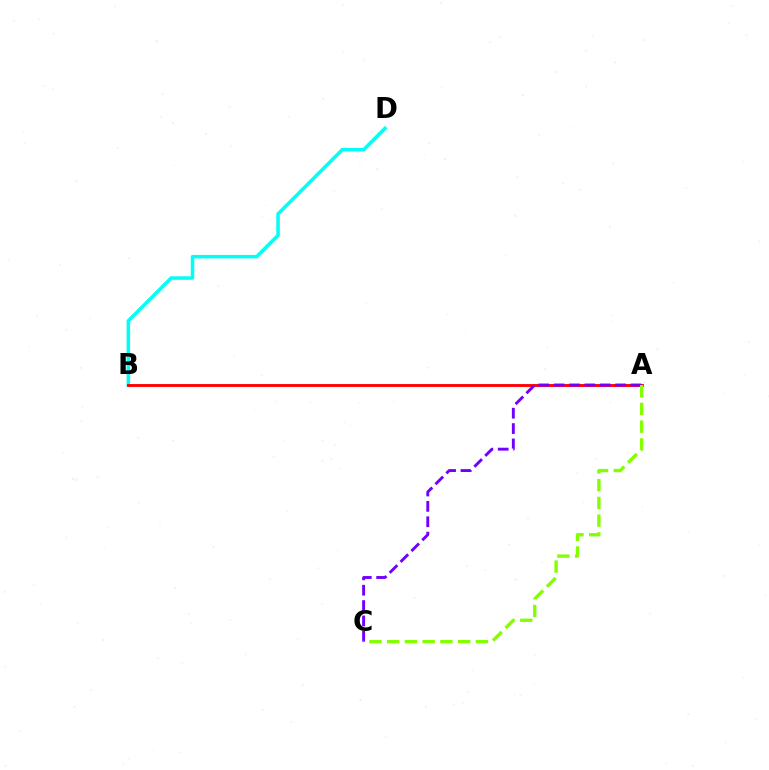{('B', 'D'): [{'color': '#00fff6', 'line_style': 'solid', 'thickness': 2.53}], ('A', 'B'): [{'color': '#ff0000', 'line_style': 'solid', 'thickness': 2.07}], ('A', 'C'): [{'color': '#7200ff', 'line_style': 'dashed', 'thickness': 2.09}, {'color': '#84ff00', 'line_style': 'dashed', 'thickness': 2.41}]}